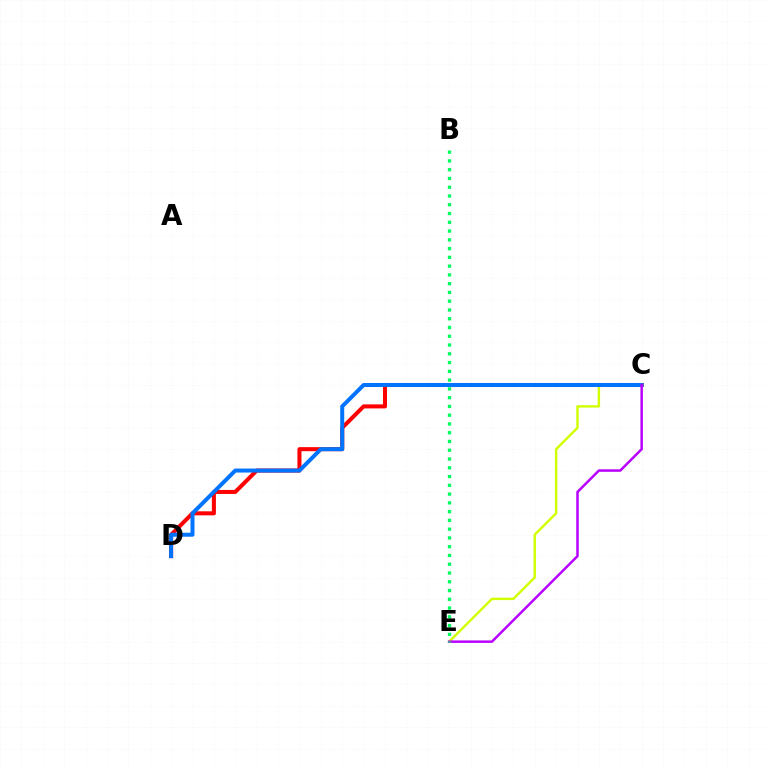{('C', 'D'): [{'color': '#ff0000', 'line_style': 'solid', 'thickness': 2.9}, {'color': '#0074ff', 'line_style': 'solid', 'thickness': 2.87}], ('C', 'E'): [{'color': '#d1ff00', 'line_style': 'solid', 'thickness': 1.74}, {'color': '#b900ff', 'line_style': 'solid', 'thickness': 1.8}], ('B', 'E'): [{'color': '#00ff5c', 'line_style': 'dotted', 'thickness': 2.38}]}